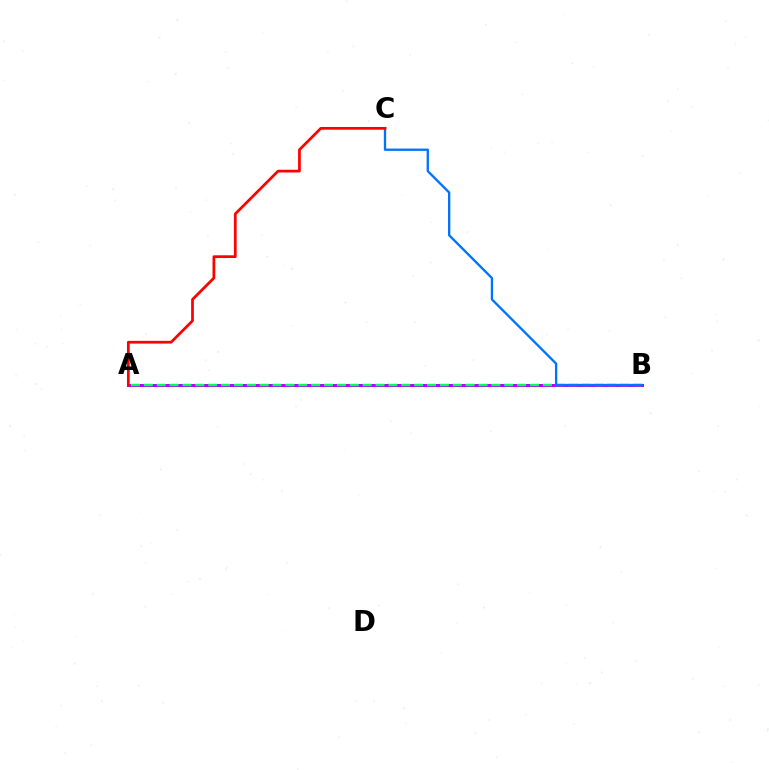{('A', 'B'): [{'color': '#d1ff00', 'line_style': 'dashed', 'thickness': 1.99}, {'color': '#b900ff', 'line_style': 'solid', 'thickness': 2.17}, {'color': '#00ff5c', 'line_style': 'dashed', 'thickness': 1.75}], ('B', 'C'): [{'color': '#0074ff', 'line_style': 'solid', 'thickness': 1.68}], ('A', 'C'): [{'color': '#ff0000', 'line_style': 'solid', 'thickness': 1.97}]}